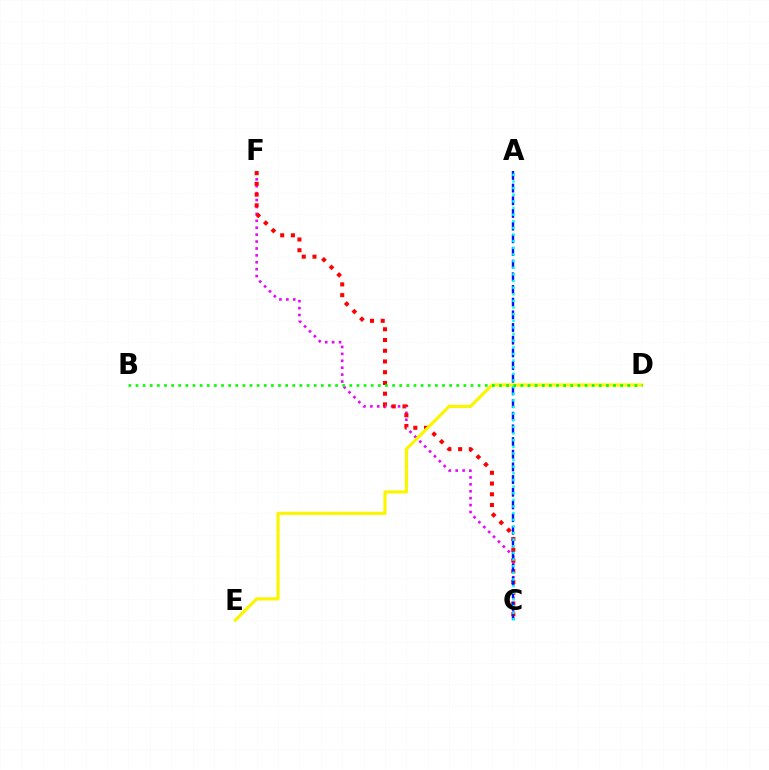{('C', 'F'): [{'color': '#ee00ff', 'line_style': 'dotted', 'thickness': 1.88}, {'color': '#ff0000', 'line_style': 'dotted', 'thickness': 2.92}], ('A', 'C'): [{'color': '#0010ff', 'line_style': 'dashed', 'thickness': 1.72}, {'color': '#00fff6', 'line_style': 'dotted', 'thickness': 1.8}], ('D', 'E'): [{'color': '#fcf500', 'line_style': 'solid', 'thickness': 2.27}], ('B', 'D'): [{'color': '#08ff00', 'line_style': 'dotted', 'thickness': 1.94}]}